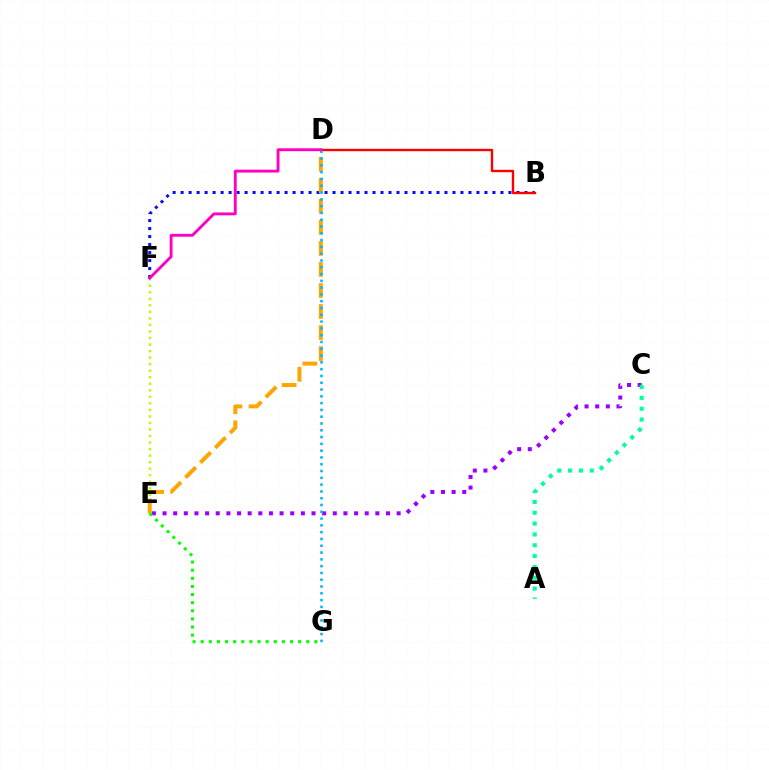{('C', 'E'): [{'color': '#9b00ff', 'line_style': 'dotted', 'thickness': 2.89}], ('B', 'F'): [{'color': '#0010ff', 'line_style': 'dotted', 'thickness': 2.17}], ('E', 'F'): [{'color': '#b3ff00', 'line_style': 'dotted', 'thickness': 1.77}], ('B', 'D'): [{'color': '#ff0000', 'line_style': 'solid', 'thickness': 1.71}], ('D', 'E'): [{'color': '#ffa500', 'line_style': 'dashed', 'thickness': 2.86}], ('D', 'G'): [{'color': '#00b5ff', 'line_style': 'dotted', 'thickness': 1.85}], ('E', 'G'): [{'color': '#08ff00', 'line_style': 'dotted', 'thickness': 2.21}], ('A', 'C'): [{'color': '#00ff9d', 'line_style': 'dotted', 'thickness': 2.94}], ('D', 'F'): [{'color': '#ff00bd', 'line_style': 'solid', 'thickness': 2.07}]}